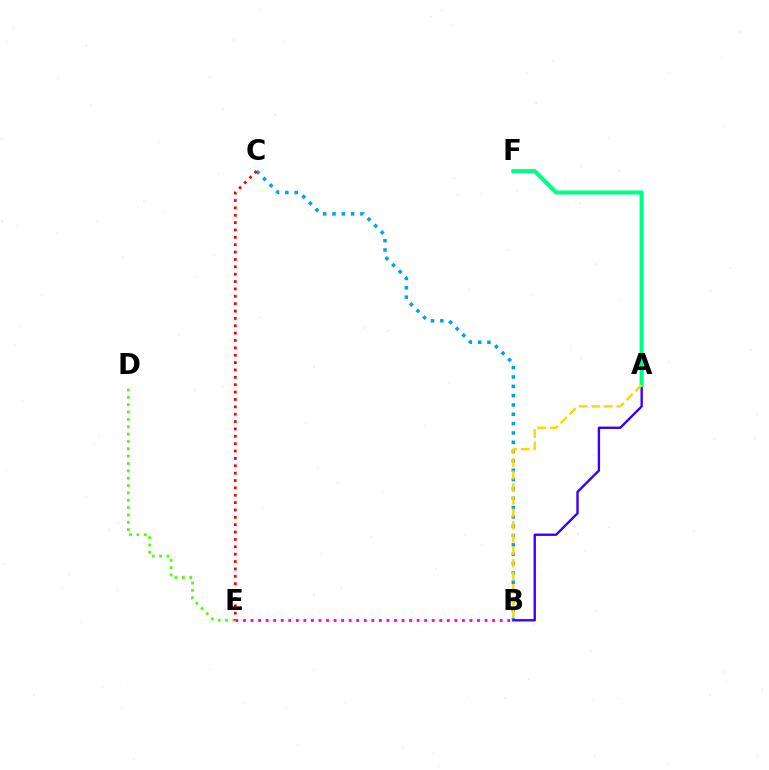{('B', 'C'): [{'color': '#009eff', 'line_style': 'dotted', 'thickness': 2.53}], ('A', 'B'): [{'color': '#3700ff', 'line_style': 'solid', 'thickness': 1.7}, {'color': '#ffd500', 'line_style': 'dashed', 'thickness': 1.71}], ('A', 'F'): [{'color': '#00ff86', 'line_style': 'solid', 'thickness': 2.96}], ('D', 'E'): [{'color': '#4fff00', 'line_style': 'dotted', 'thickness': 2.0}], ('C', 'E'): [{'color': '#ff0000', 'line_style': 'dotted', 'thickness': 2.0}], ('B', 'E'): [{'color': '#ff00ed', 'line_style': 'dotted', 'thickness': 2.05}]}